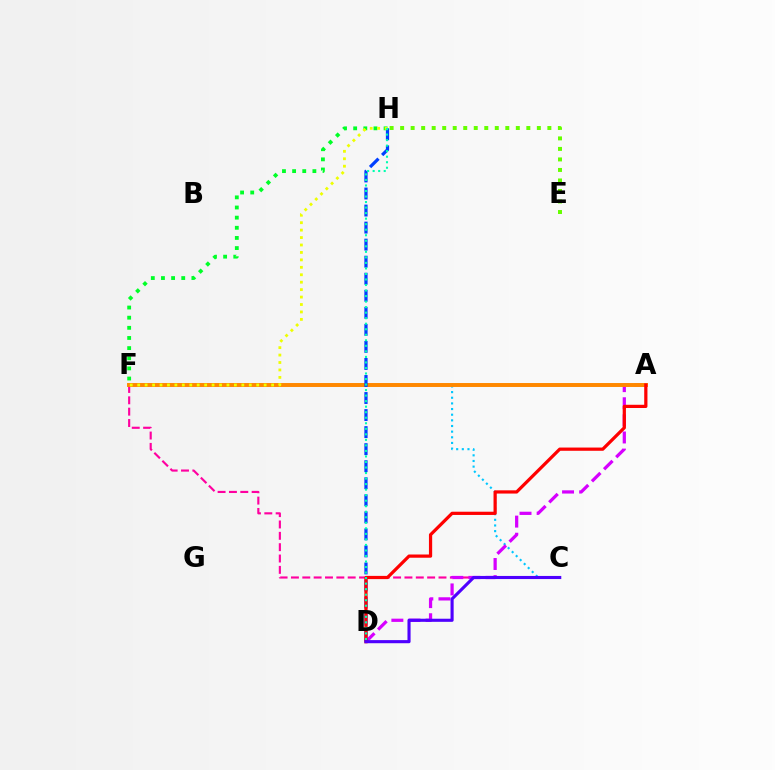{('C', 'F'): [{'color': '#ff00a0', 'line_style': 'dashed', 'thickness': 1.54}, {'color': '#00c7ff', 'line_style': 'dotted', 'thickness': 1.54}], ('A', 'D'): [{'color': '#d600ff', 'line_style': 'dashed', 'thickness': 2.33}, {'color': '#ff0000', 'line_style': 'solid', 'thickness': 2.32}], ('A', 'F'): [{'color': '#ff8800', 'line_style': 'solid', 'thickness': 2.84}], ('E', 'H'): [{'color': '#66ff00', 'line_style': 'dotted', 'thickness': 2.86}], ('D', 'H'): [{'color': '#003fff', 'line_style': 'dashed', 'thickness': 2.32}, {'color': '#00ffaf', 'line_style': 'dotted', 'thickness': 1.5}], ('F', 'H'): [{'color': '#00ff27', 'line_style': 'dotted', 'thickness': 2.76}, {'color': '#eeff00', 'line_style': 'dotted', 'thickness': 2.02}], ('C', 'D'): [{'color': '#4f00ff', 'line_style': 'solid', 'thickness': 2.24}]}